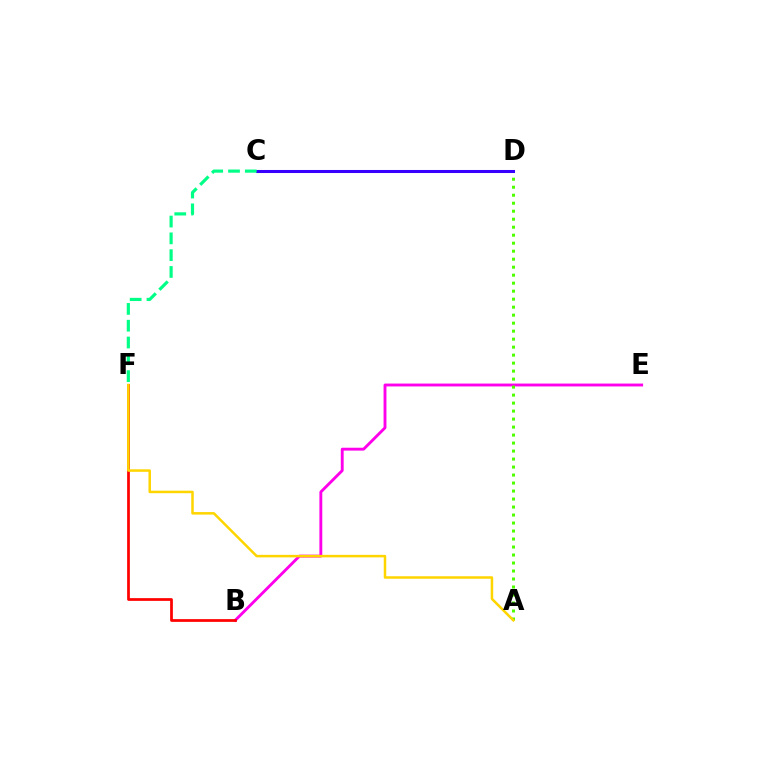{('B', 'E'): [{'color': '#ff00ed', 'line_style': 'solid', 'thickness': 2.07}], ('A', 'D'): [{'color': '#4fff00', 'line_style': 'dotted', 'thickness': 2.17}], ('B', 'F'): [{'color': '#ff0000', 'line_style': 'solid', 'thickness': 1.98}], ('C', 'D'): [{'color': '#009eff', 'line_style': 'solid', 'thickness': 2.05}, {'color': '#3700ff', 'line_style': 'solid', 'thickness': 2.19}], ('C', 'F'): [{'color': '#00ff86', 'line_style': 'dashed', 'thickness': 2.28}], ('A', 'F'): [{'color': '#ffd500', 'line_style': 'solid', 'thickness': 1.81}]}